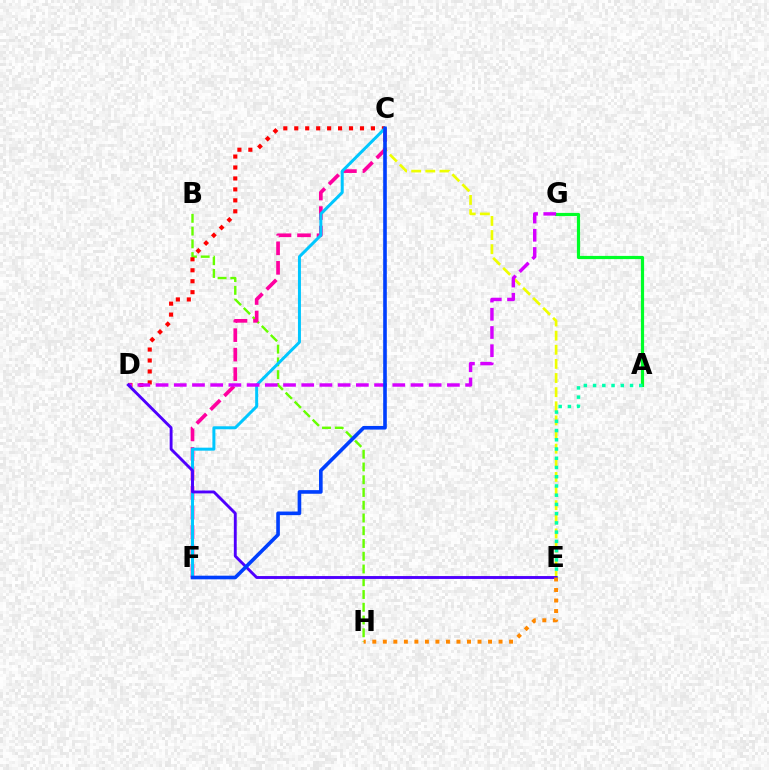{('C', 'E'): [{'color': '#eeff00', 'line_style': 'dashed', 'thickness': 1.92}], ('B', 'H'): [{'color': '#66ff00', 'line_style': 'dashed', 'thickness': 1.73}], ('A', 'G'): [{'color': '#00ff27', 'line_style': 'solid', 'thickness': 2.29}], ('C', 'F'): [{'color': '#ff00a0', 'line_style': 'dashed', 'thickness': 2.65}, {'color': '#00c7ff', 'line_style': 'solid', 'thickness': 2.15}, {'color': '#003fff', 'line_style': 'solid', 'thickness': 2.61}], ('C', 'D'): [{'color': '#ff0000', 'line_style': 'dotted', 'thickness': 2.98}], ('A', 'E'): [{'color': '#00ffaf', 'line_style': 'dotted', 'thickness': 2.51}], ('D', 'G'): [{'color': '#d600ff', 'line_style': 'dashed', 'thickness': 2.47}], ('D', 'E'): [{'color': '#4f00ff', 'line_style': 'solid', 'thickness': 2.08}], ('E', 'H'): [{'color': '#ff8800', 'line_style': 'dotted', 'thickness': 2.86}]}